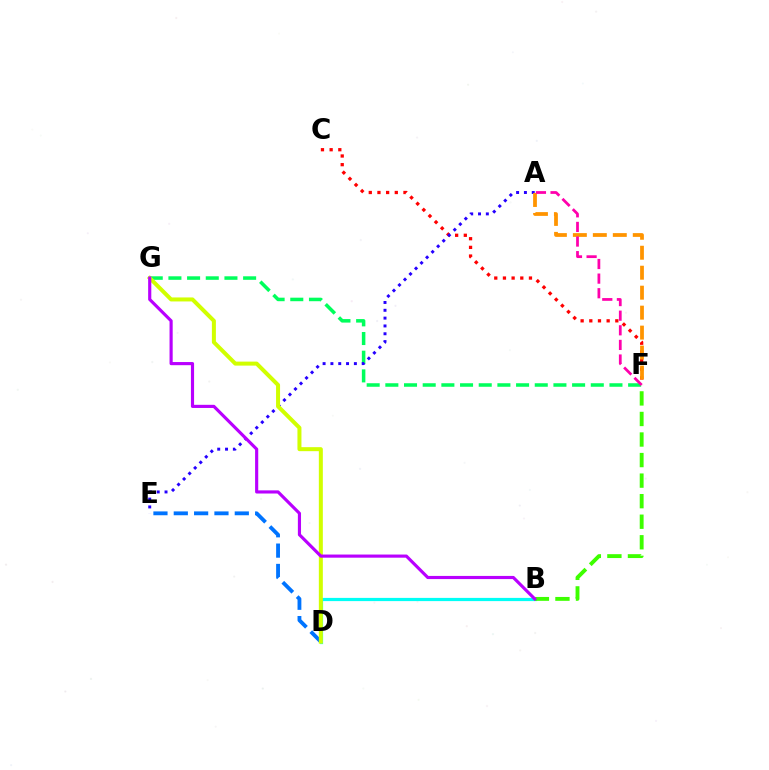{('F', 'G'): [{'color': '#00ff5c', 'line_style': 'dashed', 'thickness': 2.54}], ('C', 'F'): [{'color': '#ff0000', 'line_style': 'dotted', 'thickness': 2.36}], ('B', 'D'): [{'color': '#00fff6', 'line_style': 'solid', 'thickness': 2.31}], ('A', 'E'): [{'color': '#2500ff', 'line_style': 'dotted', 'thickness': 2.13}], ('D', 'E'): [{'color': '#0074ff', 'line_style': 'dashed', 'thickness': 2.76}], ('A', 'F'): [{'color': '#ff9400', 'line_style': 'dashed', 'thickness': 2.71}, {'color': '#ff00ac', 'line_style': 'dashed', 'thickness': 1.99}], ('B', 'F'): [{'color': '#3dff00', 'line_style': 'dashed', 'thickness': 2.79}], ('D', 'G'): [{'color': '#d1ff00', 'line_style': 'solid', 'thickness': 2.88}], ('B', 'G'): [{'color': '#b900ff', 'line_style': 'solid', 'thickness': 2.27}]}